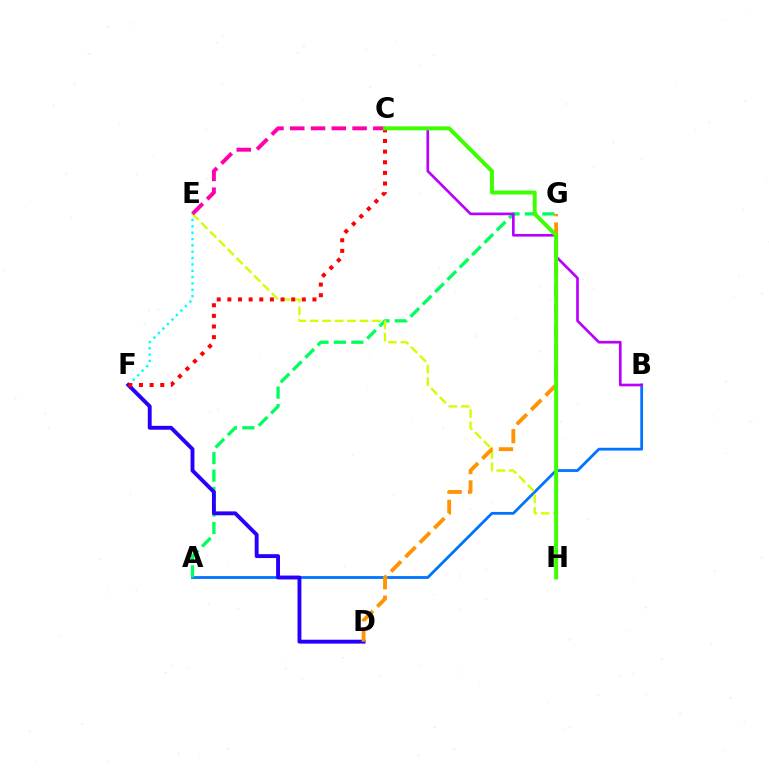{('A', 'B'): [{'color': '#0074ff', 'line_style': 'solid', 'thickness': 2.01}], ('E', 'F'): [{'color': '#00fff6', 'line_style': 'dotted', 'thickness': 1.72}], ('A', 'G'): [{'color': '#00ff5c', 'line_style': 'dashed', 'thickness': 2.37}], ('E', 'H'): [{'color': '#d1ff00', 'line_style': 'dashed', 'thickness': 1.69}], ('B', 'C'): [{'color': '#b900ff', 'line_style': 'solid', 'thickness': 1.92}], ('D', 'F'): [{'color': '#2500ff', 'line_style': 'solid', 'thickness': 2.79}], ('D', 'G'): [{'color': '#ff9400', 'line_style': 'dashed', 'thickness': 2.77}], ('C', 'E'): [{'color': '#ff00ac', 'line_style': 'dashed', 'thickness': 2.82}], ('C', 'F'): [{'color': '#ff0000', 'line_style': 'dotted', 'thickness': 2.89}], ('C', 'H'): [{'color': '#3dff00', 'line_style': 'solid', 'thickness': 2.84}]}